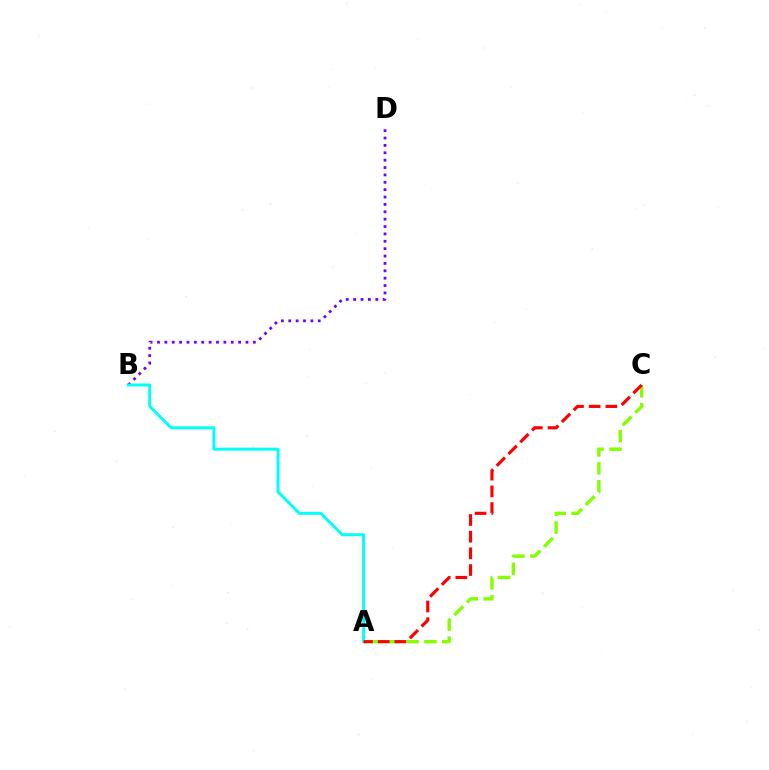{('B', 'D'): [{'color': '#7200ff', 'line_style': 'dotted', 'thickness': 2.0}], ('A', 'C'): [{'color': '#84ff00', 'line_style': 'dashed', 'thickness': 2.43}, {'color': '#ff0000', 'line_style': 'dashed', 'thickness': 2.27}], ('A', 'B'): [{'color': '#00fff6', 'line_style': 'solid', 'thickness': 2.13}]}